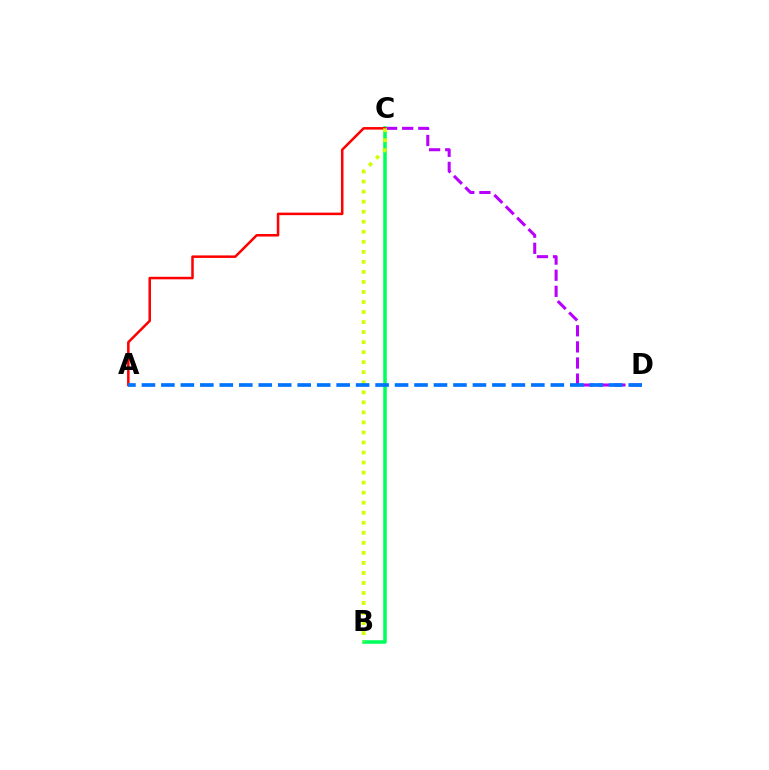{('C', 'D'): [{'color': '#b900ff', 'line_style': 'dashed', 'thickness': 2.19}], ('B', 'C'): [{'color': '#00ff5c', 'line_style': 'solid', 'thickness': 2.55}, {'color': '#d1ff00', 'line_style': 'dotted', 'thickness': 2.73}], ('A', 'C'): [{'color': '#ff0000', 'line_style': 'solid', 'thickness': 1.82}], ('A', 'D'): [{'color': '#0074ff', 'line_style': 'dashed', 'thickness': 2.65}]}